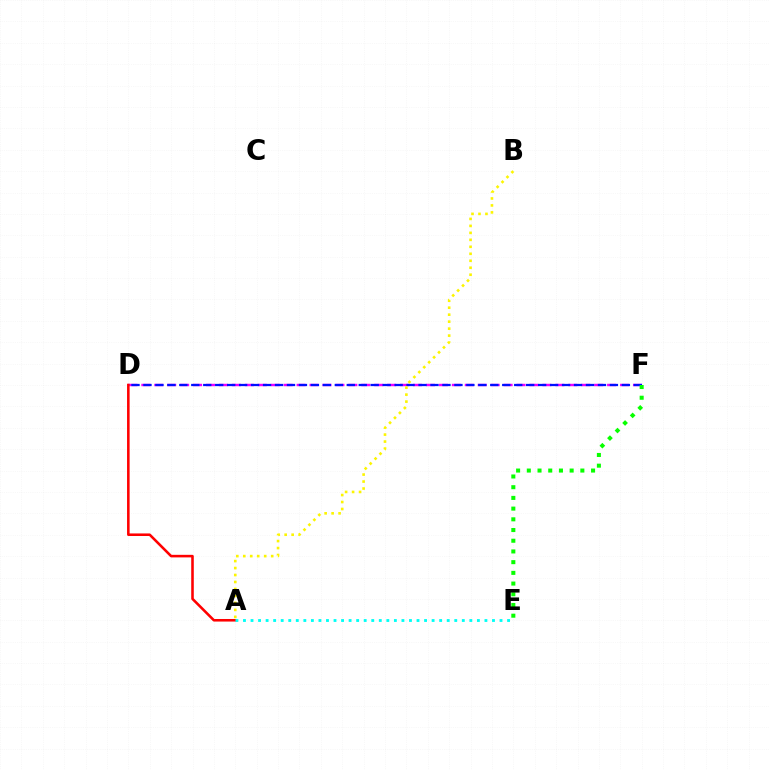{('D', 'F'): [{'color': '#ee00ff', 'line_style': 'dashed', 'thickness': 1.76}, {'color': '#0010ff', 'line_style': 'dashed', 'thickness': 1.62}], ('A', 'B'): [{'color': '#fcf500', 'line_style': 'dotted', 'thickness': 1.9}], ('A', 'D'): [{'color': '#ff0000', 'line_style': 'solid', 'thickness': 1.85}], ('A', 'E'): [{'color': '#00fff6', 'line_style': 'dotted', 'thickness': 2.05}], ('E', 'F'): [{'color': '#08ff00', 'line_style': 'dotted', 'thickness': 2.91}]}